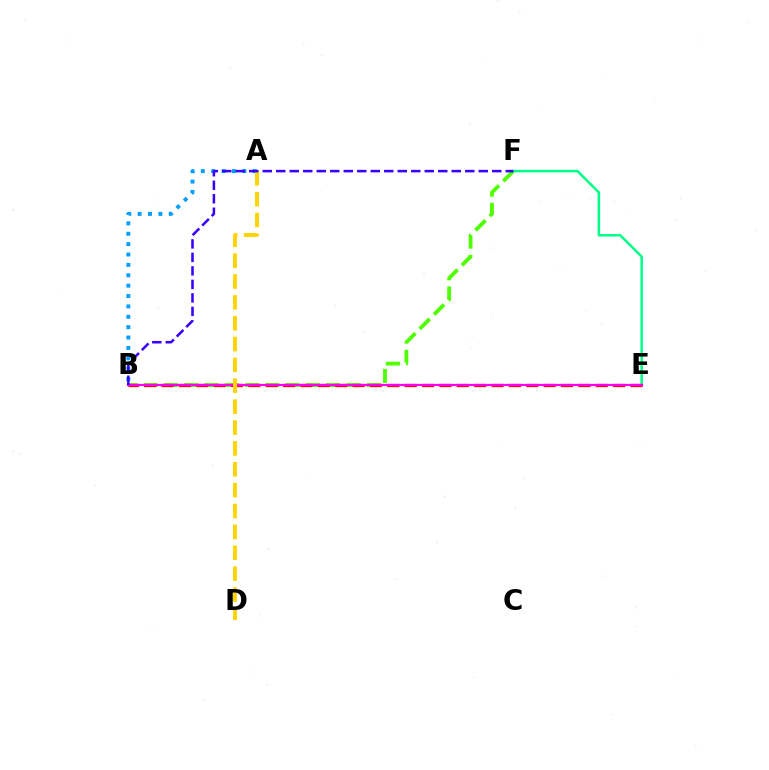{('B', 'F'): [{'color': '#4fff00', 'line_style': 'dashed', 'thickness': 2.75}, {'color': '#3700ff', 'line_style': 'dashed', 'thickness': 1.83}], ('E', 'F'): [{'color': '#00ff86', 'line_style': 'solid', 'thickness': 1.8}], ('B', 'E'): [{'color': '#ff0000', 'line_style': 'dashed', 'thickness': 2.36}, {'color': '#ff00ed', 'line_style': 'solid', 'thickness': 1.58}], ('A', 'B'): [{'color': '#009eff', 'line_style': 'dotted', 'thickness': 2.82}], ('A', 'D'): [{'color': '#ffd500', 'line_style': 'dashed', 'thickness': 2.83}]}